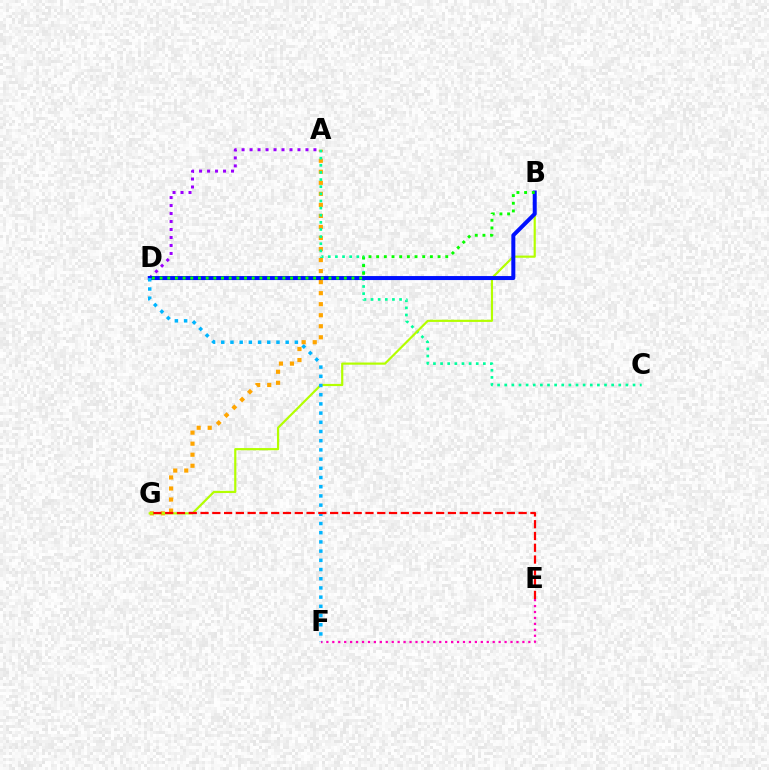{('E', 'F'): [{'color': '#ff00bd', 'line_style': 'dotted', 'thickness': 1.61}], ('A', 'G'): [{'color': '#ffa500', 'line_style': 'dotted', 'thickness': 3.0}], ('A', 'D'): [{'color': '#9b00ff', 'line_style': 'dotted', 'thickness': 2.17}], ('A', 'C'): [{'color': '#00ff9d', 'line_style': 'dotted', 'thickness': 1.94}], ('B', 'G'): [{'color': '#b3ff00', 'line_style': 'solid', 'thickness': 1.57}], ('B', 'D'): [{'color': '#0010ff', 'line_style': 'solid', 'thickness': 2.88}, {'color': '#08ff00', 'line_style': 'dotted', 'thickness': 2.09}], ('D', 'F'): [{'color': '#00b5ff', 'line_style': 'dotted', 'thickness': 2.5}], ('E', 'G'): [{'color': '#ff0000', 'line_style': 'dashed', 'thickness': 1.6}]}